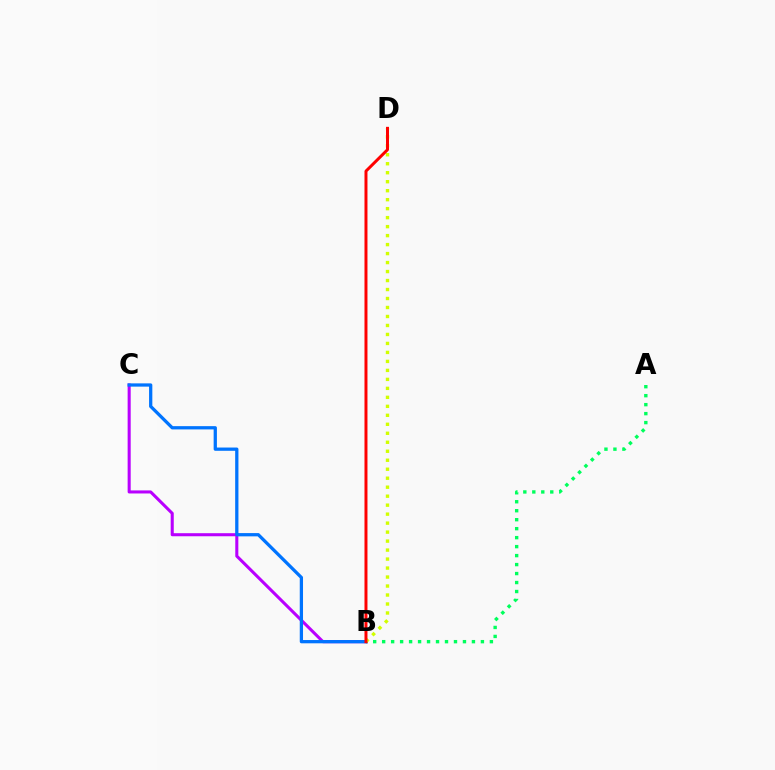{('A', 'B'): [{'color': '#00ff5c', 'line_style': 'dotted', 'thickness': 2.44}], ('B', 'C'): [{'color': '#b900ff', 'line_style': 'solid', 'thickness': 2.2}, {'color': '#0074ff', 'line_style': 'solid', 'thickness': 2.35}], ('B', 'D'): [{'color': '#d1ff00', 'line_style': 'dotted', 'thickness': 2.44}, {'color': '#ff0000', 'line_style': 'solid', 'thickness': 2.14}]}